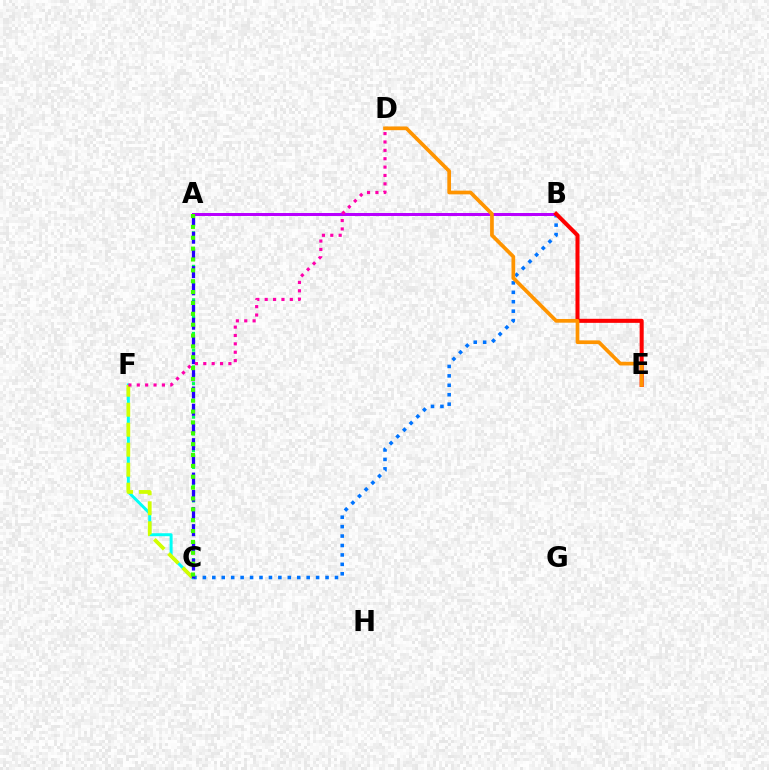{('B', 'C'): [{'color': '#0074ff', 'line_style': 'dotted', 'thickness': 2.56}], ('C', 'F'): [{'color': '#00fff6', 'line_style': 'solid', 'thickness': 2.14}, {'color': '#d1ff00', 'line_style': 'dashed', 'thickness': 2.72}], ('A', 'B'): [{'color': '#b900ff', 'line_style': 'solid', 'thickness': 2.16}], ('B', 'E'): [{'color': '#ff0000', 'line_style': 'solid', 'thickness': 2.9}], ('D', 'E'): [{'color': '#ff9400', 'line_style': 'solid', 'thickness': 2.67}], ('A', 'C'): [{'color': '#00ff5c', 'line_style': 'dotted', 'thickness': 2.28}, {'color': '#2500ff', 'line_style': 'dashed', 'thickness': 2.34}, {'color': '#3dff00', 'line_style': 'dotted', 'thickness': 2.95}], ('D', 'F'): [{'color': '#ff00ac', 'line_style': 'dotted', 'thickness': 2.27}]}